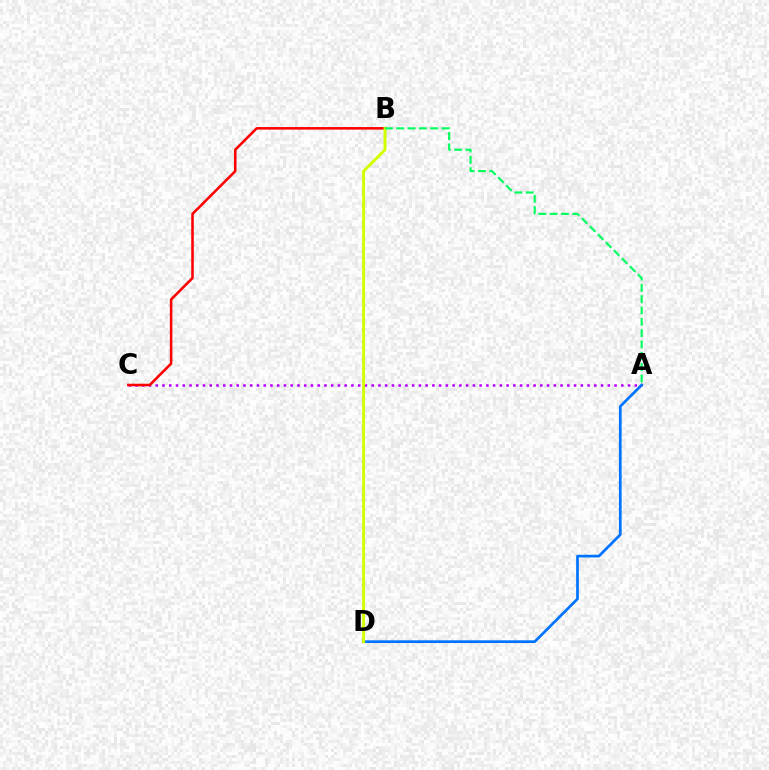{('A', 'C'): [{'color': '#b900ff', 'line_style': 'dotted', 'thickness': 1.83}], ('B', 'C'): [{'color': '#ff0000', 'line_style': 'solid', 'thickness': 1.83}], ('A', 'D'): [{'color': '#0074ff', 'line_style': 'solid', 'thickness': 1.96}], ('B', 'D'): [{'color': '#d1ff00', 'line_style': 'solid', 'thickness': 2.14}], ('A', 'B'): [{'color': '#00ff5c', 'line_style': 'dashed', 'thickness': 1.54}]}